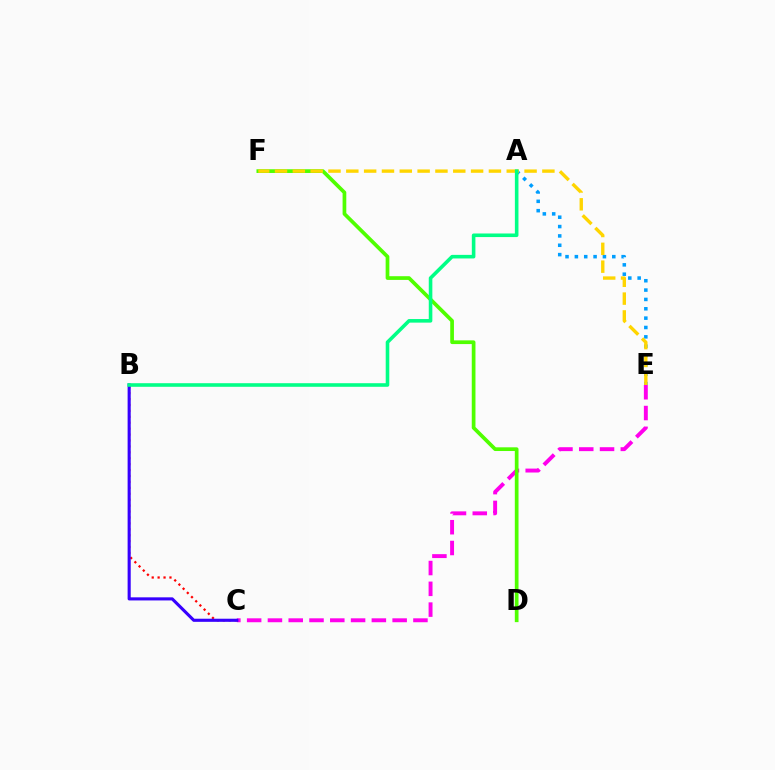{('B', 'C'): [{'color': '#ff0000', 'line_style': 'dotted', 'thickness': 1.61}, {'color': '#3700ff', 'line_style': 'solid', 'thickness': 2.24}], ('C', 'E'): [{'color': '#ff00ed', 'line_style': 'dashed', 'thickness': 2.82}], ('D', 'F'): [{'color': '#4fff00', 'line_style': 'solid', 'thickness': 2.67}], ('A', 'E'): [{'color': '#009eff', 'line_style': 'dotted', 'thickness': 2.54}], ('E', 'F'): [{'color': '#ffd500', 'line_style': 'dashed', 'thickness': 2.42}], ('A', 'B'): [{'color': '#00ff86', 'line_style': 'solid', 'thickness': 2.58}]}